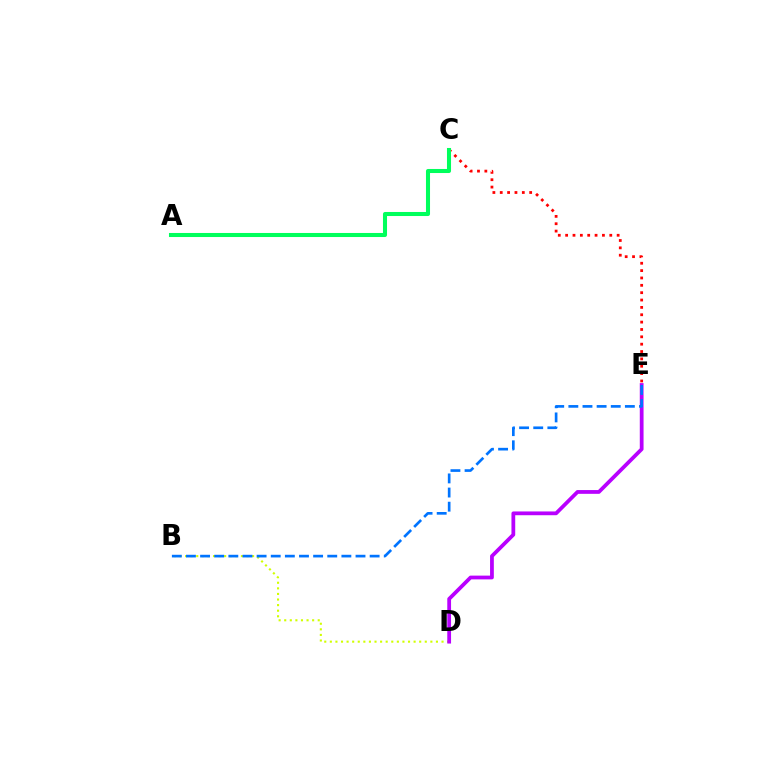{('B', 'D'): [{'color': '#d1ff00', 'line_style': 'dotted', 'thickness': 1.52}], ('C', 'E'): [{'color': '#ff0000', 'line_style': 'dotted', 'thickness': 2.0}], ('D', 'E'): [{'color': '#b900ff', 'line_style': 'solid', 'thickness': 2.71}], ('B', 'E'): [{'color': '#0074ff', 'line_style': 'dashed', 'thickness': 1.92}], ('A', 'C'): [{'color': '#00ff5c', 'line_style': 'solid', 'thickness': 2.92}]}